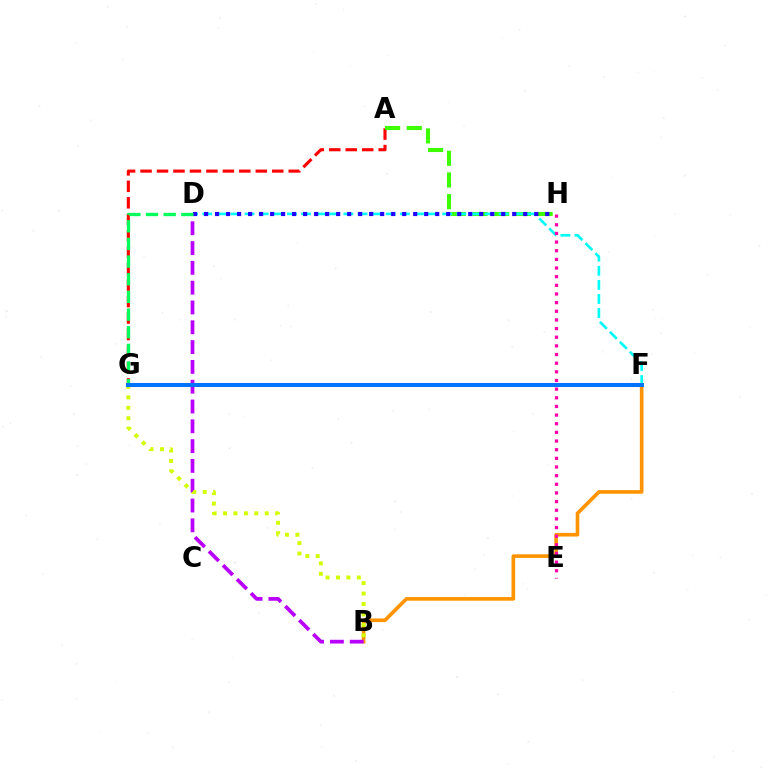{('A', 'G'): [{'color': '#ff0000', 'line_style': 'dashed', 'thickness': 2.24}], ('B', 'F'): [{'color': '#ff9400', 'line_style': 'solid', 'thickness': 2.62}], ('A', 'H'): [{'color': '#3dff00', 'line_style': 'dashed', 'thickness': 2.95}], ('B', 'D'): [{'color': '#b900ff', 'line_style': 'dashed', 'thickness': 2.69}], ('D', 'F'): [{'color': '#00fff6', 'line_style': 'dashed', 'thickness': 1.92}], ('D', 'H'): [{'color': '#2500ff', 'line_style': 'dotted', 'thickness': 2.99}], ('B', 'G'): [{'color': '#d1ff00', 'line_style': 'dotted', 'thickness': 2.83}], ('E', 'H'): [{'color': '#ff00ac', 'line_style': 'dotted', 'thickness': 2.35}], ('D', 'G'): [{'color': '#00ff5c', 'line_style': 'dashed', 'thickness': 2.4}], ('F', 'G'): [{'color': '#0074ff', 'line_style': 'solid', 'thickness': 2.91}]}